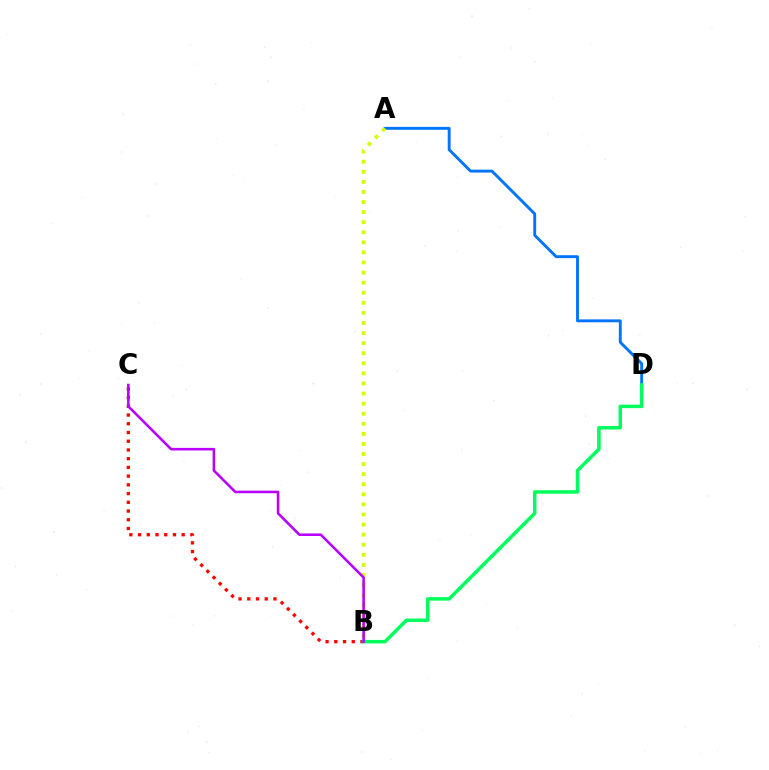{('A', 'D'): [{'color': '#0074ff', 'line_style': 'solid', 'thickness': 2.08}], ('B', 'C'): [{'color': '#ff0000', 'line_style': 'dotted', 'thickness': 2.37}, {'color': '#b900ff', 'line_style': 'solid', 'thickness': 1.85}], ('B', 'D'): [{'color': '#00ff5c', 'line_style': 'solid', 'thickness': 2.51}], ('A', 'B'): [{'color': '#d1ff00', 'line_style': 'dotted', 'thickness': 2.74}]}